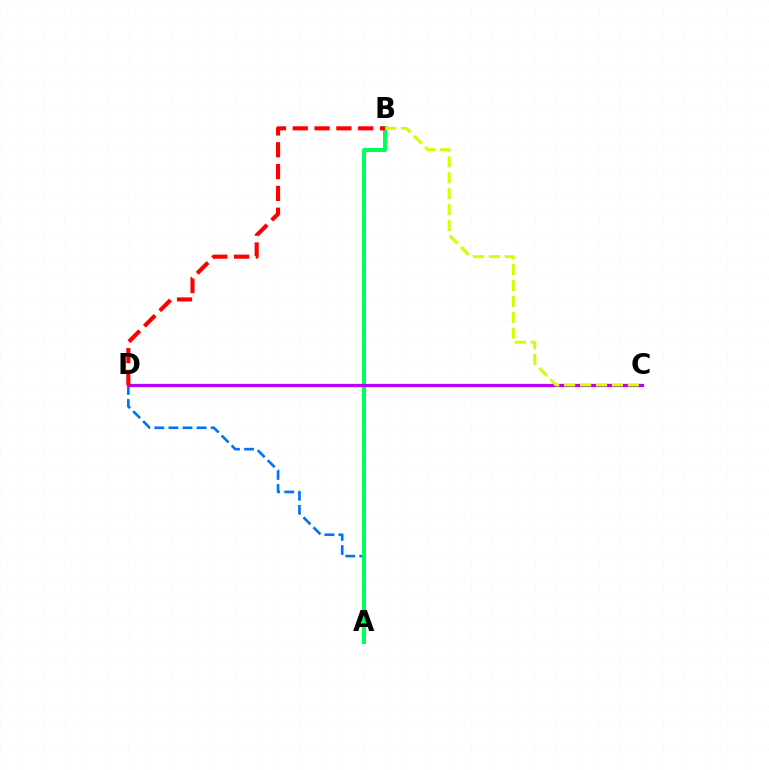{('A', 'D'): [{'color': '#0074ff', 'line_style': 'dashed', 'thickness': 1.91}], ('A', 'B'): [{'color': '#00ff5c', 'line_style': 'solid', 'thickness': 2.9}], ('C', 'D'): [{'color': '#b900ff', 'line_style': 'solid', 'thickness': 2.34}], ('B', 'D'): [{'color': '#ff0000', 'line_style': 'dashed', 'thickness': 2.96}], ('B', 'C'): [{'color': '#d1ff00', 'line_style': 'dashed', 'thickness': 2.16}]}